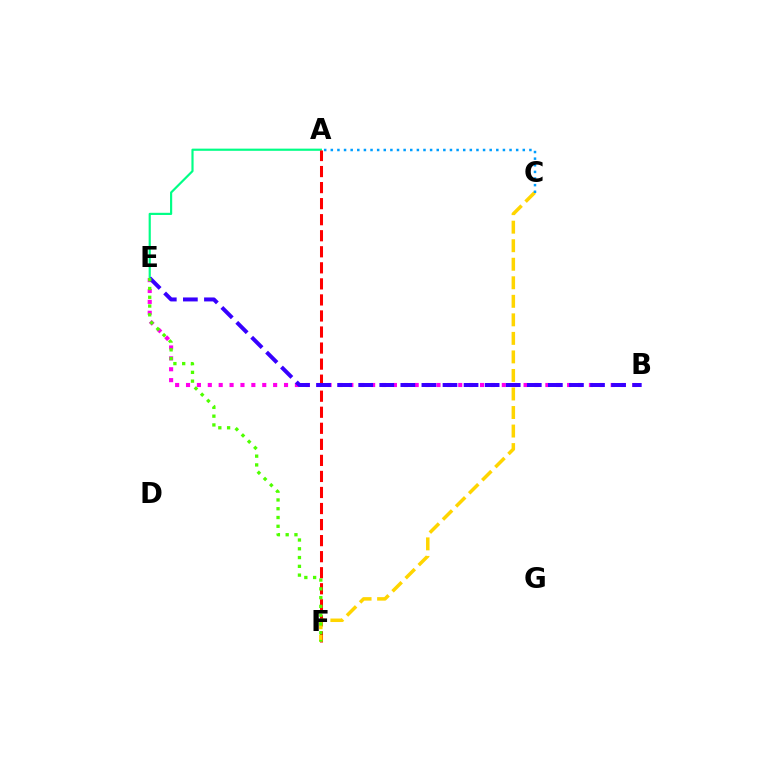{('B', 'E'): [{'color': '#ff00ed', 'line_style': 'dotted', 'thickness': 2.96}, {'color': '#3700ff', 'line_style': 'dashed', 'thickness': 2.86}], ('A', 'E'): [{'color': '#00ff86', 'line_style': 'solid', 'thickness': 1.57}], ('A', 'F'): [{'color': '#ff0000', 'line_style': 'dashed', 'thickness': 2.18}], ('C', 'F'): [{'color': '#ffd500', 'line_style': 'dashed', 'thickness': 2.52}], ('E', 'F'): [{'color': '#4fff00', 'line_style': 'dotted', 'thickness': 2.38}], ('A', 'C'): [{'color': '#009eff', 'line_style': 'dotted', 'thickness': 1.8}]}